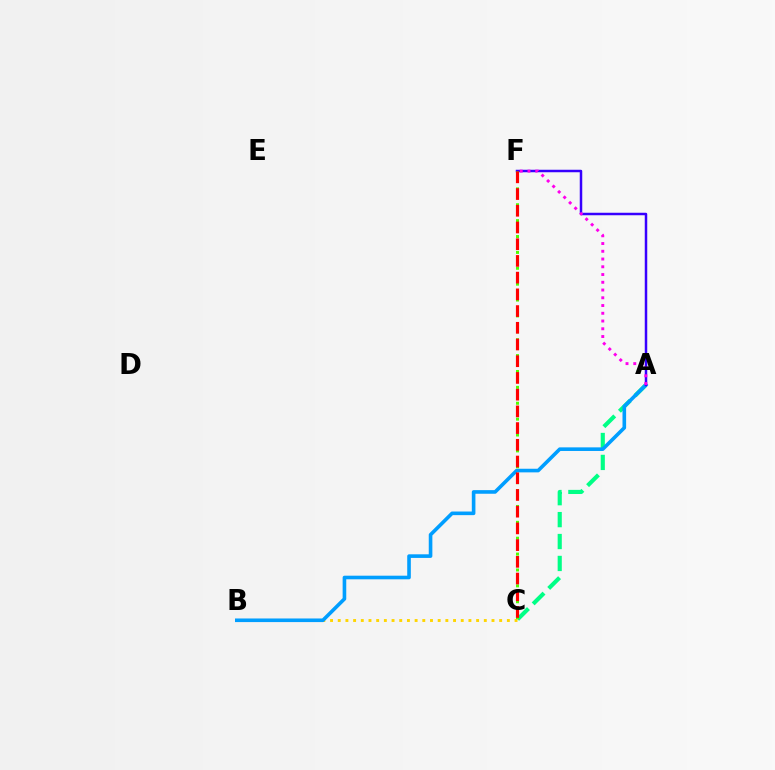{('B', 'C'): [{'color': '#ffd500', 'line_style': 'dotted', 'thickness': 2.09}], ('A', 'C'): [{'color': '#00ff86', 'line_style': 'dashed', 'thickness': 2.98}], ('A', 'B'): [{'color': '#009eff', 'line_style': 'solid', 'thickness': 2.6}], ('A', 'F'): [{'color': '#3700ff', 'line_style': 'solid', 'thickness': 1.8}, {'color': '#ff00ed', 'line_style': 'dotted', 'thickness': 2.11}], ('C', 'F'): [{'color': '#4fff00', 'line_style': 'dotted', 'thickness': 2.16}, {'color': '#ff0000', 'line_style': 'dashed', 'thickness': 2.27}]}